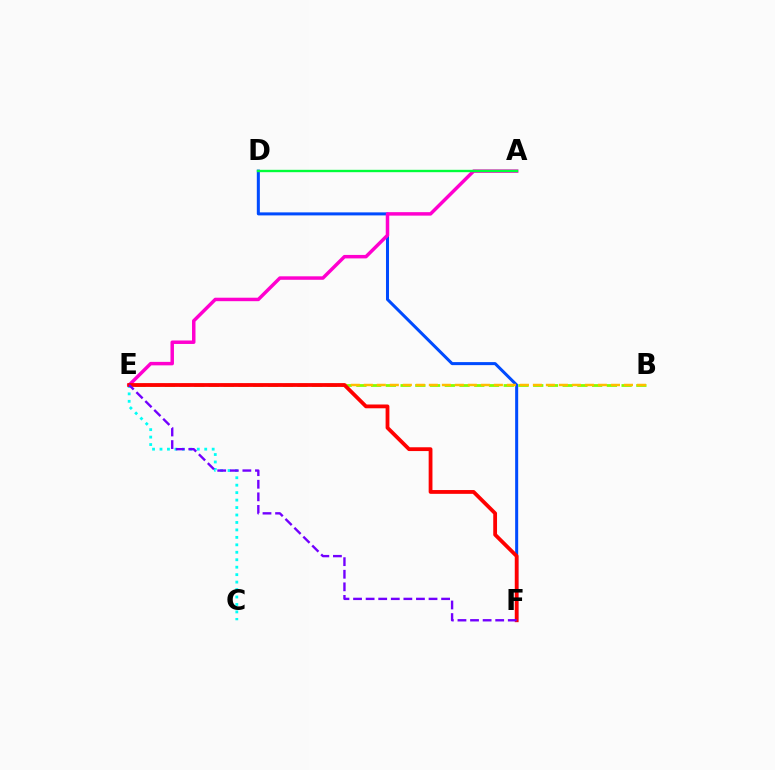{('D', 'F'): [{'color': '#004bff', 'line_style': 'solid', 'thickness': 2.18}], ('C', 'E'): [{'color': '#00fff6', 'line_style': 'dotted', 'thickness': 2.03}], ('B', 'E'): [{'color': '#84ff00', 'line_style': 'dashed', 'thickness': 2.0}, {'color': '#ffbd00', 'line_style': 'dashed', 'thickness': 1.77}], ('A', 'E'): [{'color': '#ff00cf', 'line_style': 'solid', 'thickness': 2.5}], ('E', 'F'): [{'color': '#ff0000', 'line_style': 'solid', 'thickness': 2.73}, {'color': '#7200ff', 'line_style': 'dashed', 'thickness': 1.71}], ('A', 'D'): [{'color': '#00ff39', 'line_style': 'solid', 'thickness': 1.7}]}